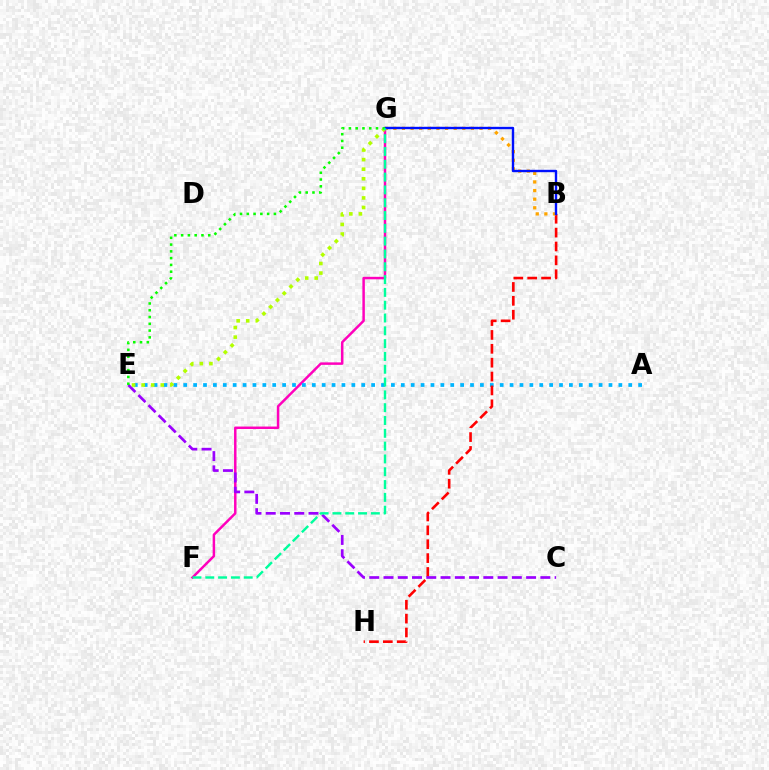{('F', 'G'): [{'color': '#ff00bd', 'line_style': 'solid', 'thickness': 1.79}, {'color': '#00ff9d', 'line_style': 'dashed', 'thickness': 1.74}], ('A', 'E'): [{'color': '#00b5ff', 'line_style': 'dotted', 'thickness': 2.69}], ('B', 'H'): [{'color': '#ff0000', 'line_style': 'dashed', 'thickness': 1.88}], ('C', 'E'): [{'color': '#9b00ff', 'line_style': 'dashed', 'thickness': 1.94}], ('B', 'G'): [{'color': '#ffa500', 'line_style': 'dotted', 'thickness': 2.34}, {'color': '#0010ff', 'line_style': 'solid', 'thickness': 1.71}], ('E', 'G'): [{'color': '#b3ff00', 'line_style': 'dotted', 'thickness': 2.6}, {'color': '#08ff00', 'line_style': 'dotted', 'thickness': 1.84}]}